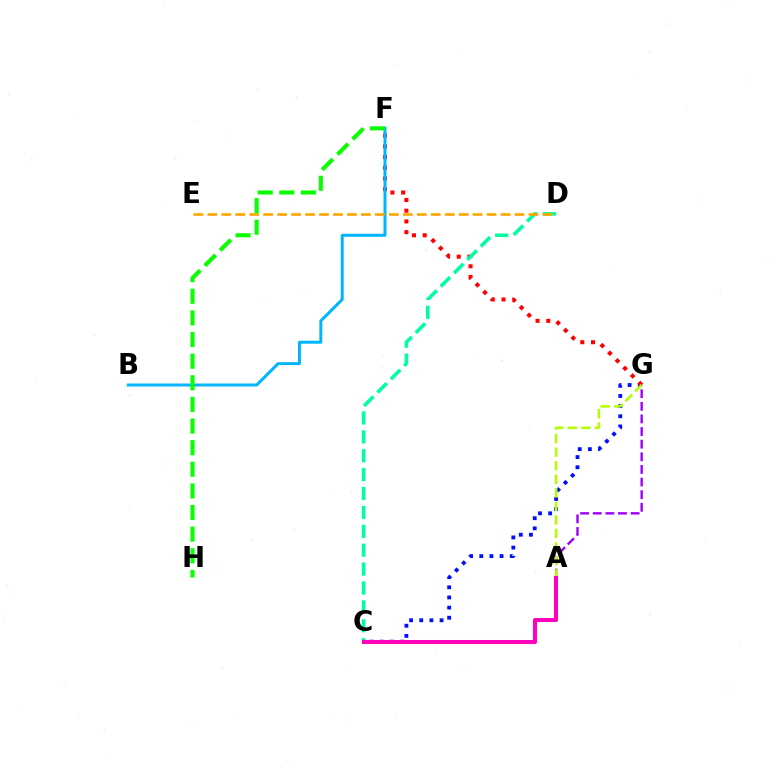{('C', 'G'): [{'color': '#0010ff', 'line_style': 'dotted', 'thickness': 2.76}], ('A', 'G'): [{'color': '#9b00ff', 'line_style': 'dashed', 'thickness': 1.71}, {'color': '#b3ff00', 'line_style': 'dashed', 'thickness': 1.84}], ('F', 'G'): [{'color': '#ff0000', 'line_style': 'dotted', 'thickness': 2.91}], ('C', 'D'): [{'color': '#00ff9d', 'line_style': 'dashed', 'thickness': 2.57}], ('B', 'F'): [{'color': '#00b5ff', 'line_style': 'solid', 'thickness': 2.14}], ('D', 'E'): [{'color': '#ffa500', 'line_style': 'dashed', 'thickness': 1.9}], ('F', 'H'): [{'color': '#08ff00', 'line_style': 'dashed', 'thickness': 2.94}], ('A', 'C'): [{'color': '#ff00bd', 'line_style': 'solid', 'thickness': 2.91}]}